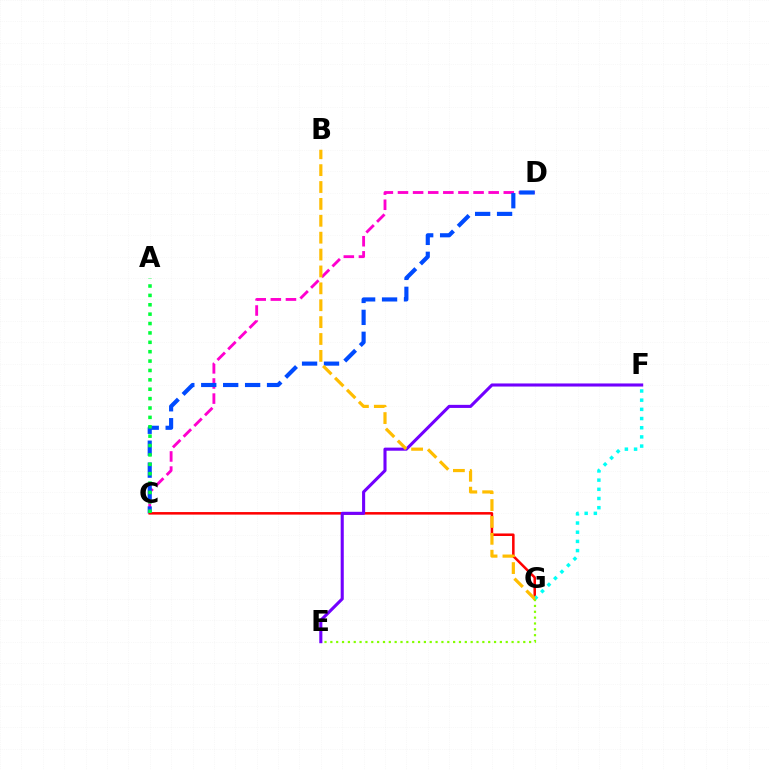{('C', 'D'): [{'color': '#ff00cf', 'line_style': 'dashed', 'thickness': 2.05}, {'color': '#004bff', 'line_style': 'dashed', 'thickness': 2.98}], ('C', 'G'): [{'color': '#ff0000', 'line_style': 'solid', 'thickness': 1.82}], ('E', 'F'): [{'color': '#7200ff', 'line_style': 'solid', 'thickness': 2.22}], ('F', 'G'): [{'color': '#00fff6', 'line_style': 'dotted', 'thickness': 2.5}], ('E', 'G'): [{'color': '#84ff00', 'line_style': 'dotted', 'thickness': 1.59}], ('B', 'G'): [{'color': '#ffbd00', 'line_style': 'dashed', 'thickness': 2.29}], ('A', 'C'): [{'color': '#00ff39', 'line_style': 'dotted', 'thickness': 2.55}]}